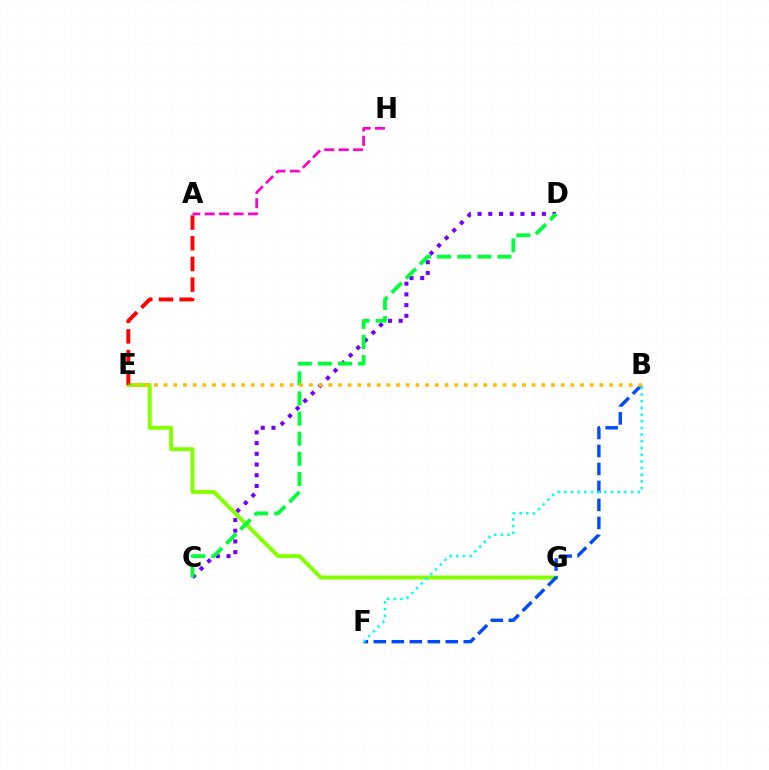{('C', 'D'): [{'color': '#7200ff', 'line_style': 'dotted', 'thickness': 2.91}, {'color': '#00ff39', 'line_style': 'dashed', 'thickness': 2.73}], ('E', 'G'): [{'color': '#84ff00', 'line_style': 'solid', 'thickness': 2.84}], ('A', 'H'): [{'color': '#ff00cf', 'line_style': 'dashed', 'thickness': 1.96}], ('B', 'F'): [{'color': '#004bff', 'line_style': 'dashed', 'thickness': 2.44}, {'color': '#00fff6', 'line_style': 'dotted', 'thickness': 1.82}], ('A', 'E'): [{'color': '#ff0000', 'line_style': 'dashed', 'thickness': 2.81}], ('B', 'E'): [{'color': '#ffbd00', 'line_style': 'dotted', 'thickness': 2.63}]}